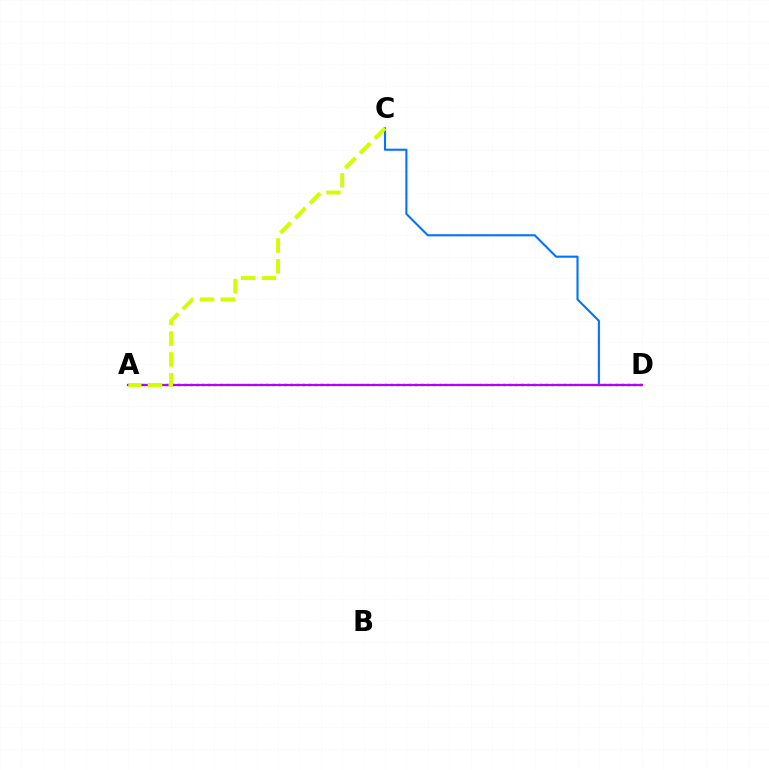{('A', 'D'): [{'color': '#ff0000', 'line_style': 'dotted', 'thickness': 1.61}, {'color': '#00ff5c', 'line_style': 'dotted', 'thickness': 1.69}, {'color': '#b900ff', 'line_style': 'solid', 'thickness': 1.6}], ('C', 'D'): [{'color': '#0074ff', 'line_style': 'solid', 'thickness': 1.51}], ('A', 'C'): [{'color': '#d1ff00', 'line_style': 'dashed', 'thickness': 2.83}]}